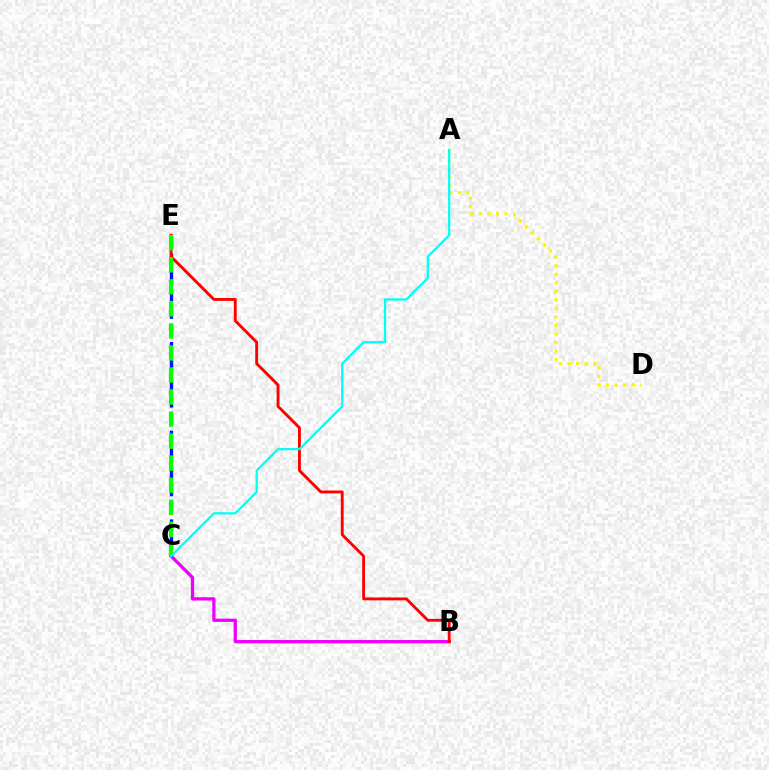{('A', 'D'): [{'color': '#fcf500', 'line_style': 'dotted', 'thickness': 2.32}], ('B', 'C'): [{'color': '#ee00ff', 'line_style': 'solid', 'thickness': 2.36}], ('C', 'E'): [{'color': '#0010ff', 'line_style': 'dashed', 'thickness': 2.41}, {'color': '#08ff00', 'line_style': 'dashed', 'thickness': 3.0}], ('B', 'E'): [{'color': '#ff0000', 'line_style': 'solid', 'thickness': 2.07}], ('A', 'C'): [{'color': '#00fff6', 'line_style': 'solid', 'thickness': 1.62}]}